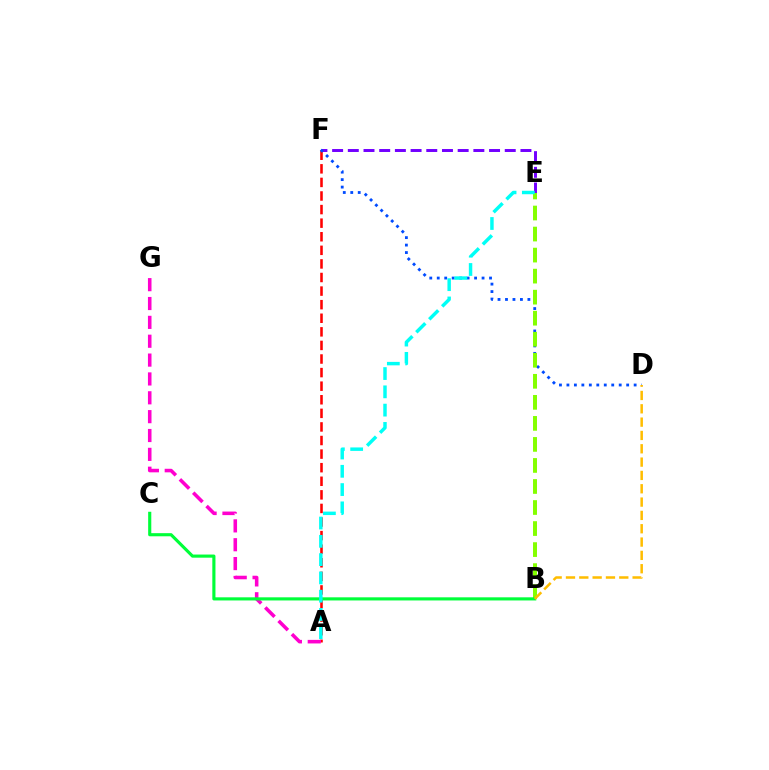{('A', 'F'): [{'color': '#ff0000', 'line_style': 'dashed', 'thickness': 1.85}], ('E', 'F'): [{'color': '#7200ff', 'line_style': 'dashed', 'thickness': 2.13}], ('A', 'G'): [{'color': '#ff00cf', 'line_style': 'dashed', 'thickness': 2.56}], ('D', 'F'): [{'color': '#004bff', 'line_style': 'dotted', 'thickness': 2.03}], ('B', 'E'): [{'color': '#84ff00', 'line_style': 'dashed', 'thickness': 2.86}], ('B', 'C'): [{'color': '#00ff39', 'line_style': 'solid', 'thickness': 2.26}], ('B', 'D'): [{'color': '#ffbd00', 'line_style': 'dashed', 'thickness': 1.81}], ('A', 'E'): [{'color': '#00fff6', 'line_style': 'dashed', 'thickness': 2.48}]}